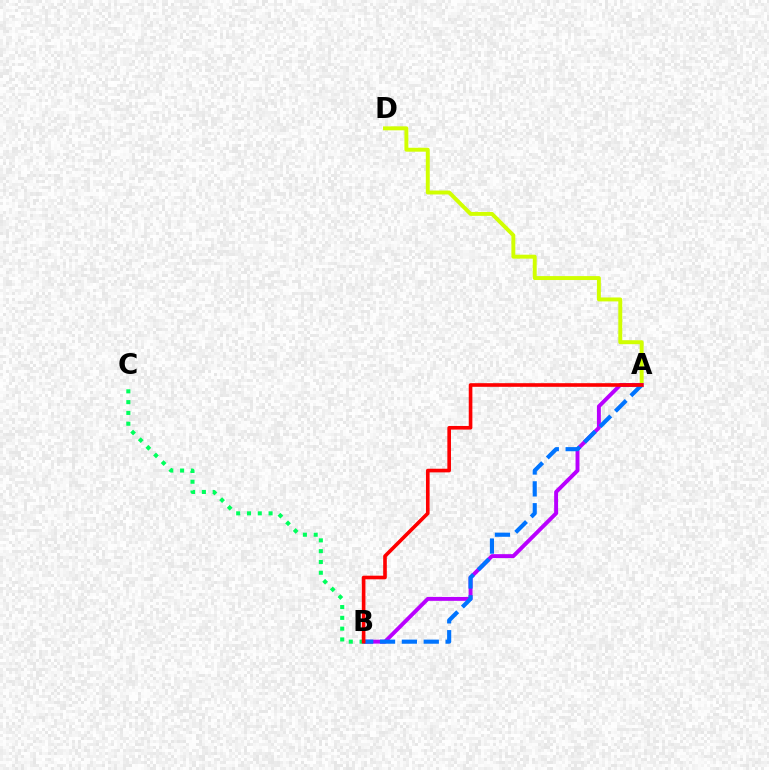{('A', 'D'): [{'color': '#d1ff00', 'line_style': 'solid', 'thickness': 2.83}], ('A', 'B'): [{'color': '#b900ff', 'line_style': 'solid', 'thickness': 2.82}, {'color': '#0074ff', 'line_style': 'dashed', 'thickness': 2.97}, {'color': '#ff0000', 'line_style': 'solid', 'thickness': 2.61}], ('B', 'C'): [{'color': '#00ff5c', 'line_style': 'dotted', 'thickness': 2.93}]}